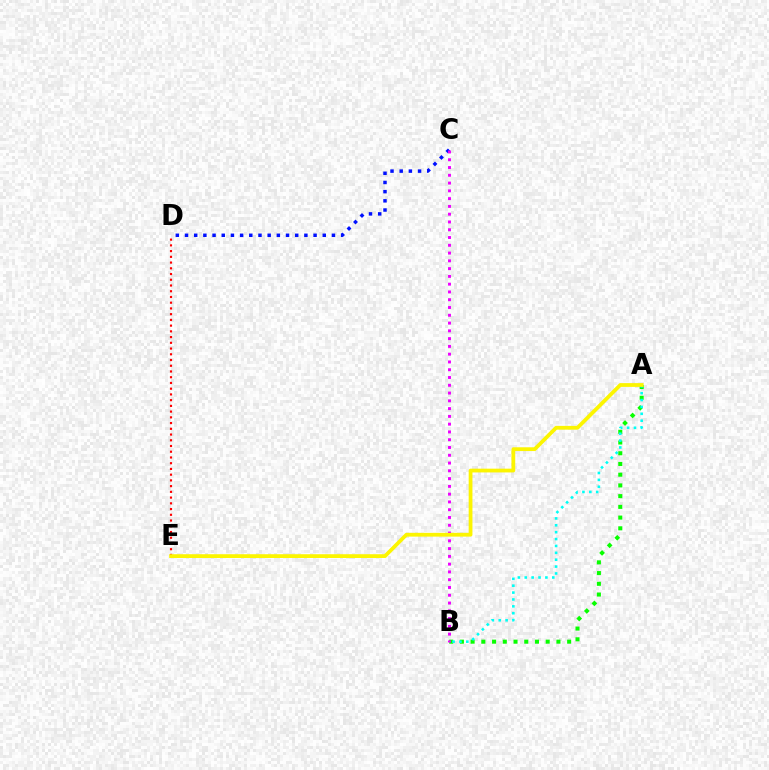{('C', 'D'): [{'color': '#0010ff', 'line_style': 'dotted', 'thickness': 2.5}], ('A', 'B'): [{'color': '#08ff00', 'line_style': 'dotted', 'thickness': 2.91}, {'color': '#00fff6', 'line_style': 'dotted', 'thickness': 1.87}], ('B', 'C'): [{'color': '#ee00ff', 'line_style': 'dotted', 'thickness': 2.11}], ('D', 'E'): [{'color': '#ff0000', 'line_style': 'dotted', 'thickness': 1.56}], ('A', 'E'): [{'color': '#fcf500', 'line_style': 'solid', 'thickness': 2.72}]}